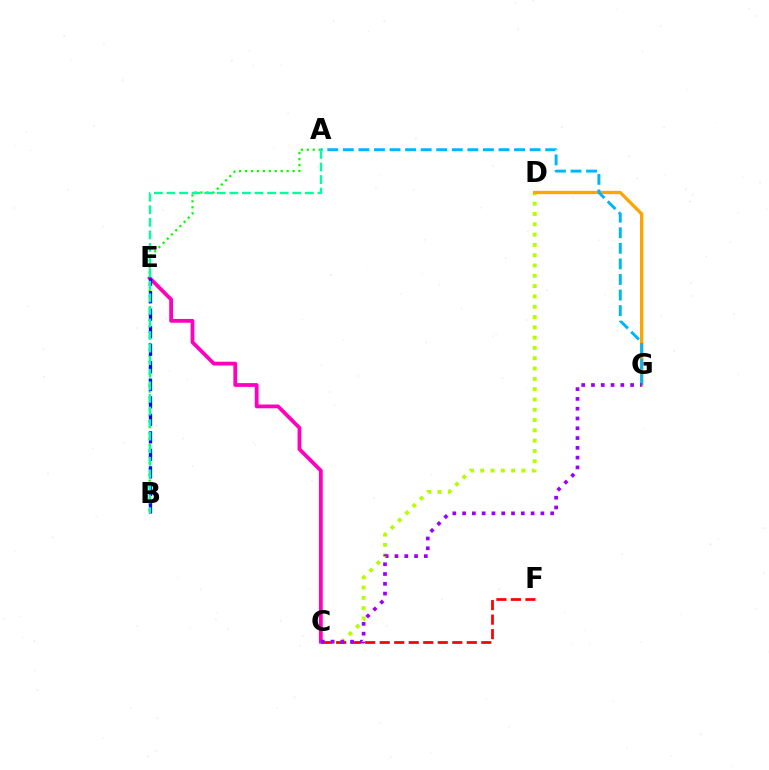{('A', 'B'): [{'color': '#08ff00', 'line_style': 'dotted', 'thickness': 1.61}, {'color': '#00ff9d', 'line_style': 'dashed', 'thickness': 1.71}], ('C', 'D'): [{'color': '#b3ff00', 'line_style': 'dotted', 'thickness': 2.8}], ('D', 'G'): [{'color': '#ffa500', 'line_style': 'solid', 'thickness': 2.39}], ('A', 'G'): [{'color': '#00b5ff', 'line_style': 'dashed', 'thickness': 2.11}], ('C', 'F'): [{'color': '#ff0000', 'line_style': 'dashed', 'thickness': 1.97}], ('C', 'E'): [{'color': '#ff00bd', 'line_style': 'solid', 'thickness': 2.72}], ('B', 'E'): [{'color': '#0010ff', 'line_style': 'dashed', 'thickness': 2.38}], ('C', 'G'): [{'color': '#9b00ff', 'line_style': 'dotted', 'thickness': 2.66}]}